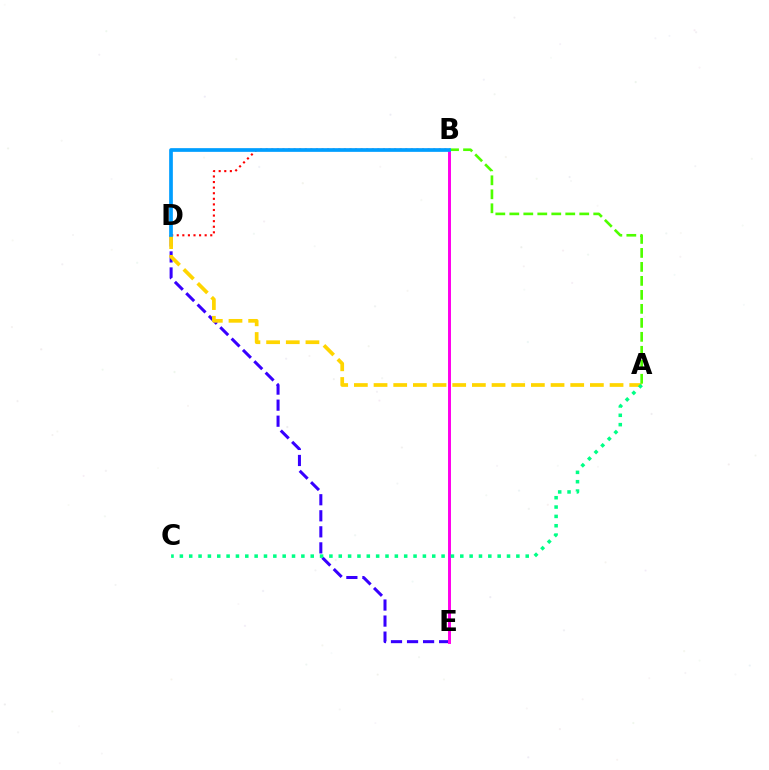{('B', 'D'): [{'color': '#ff0000', 'line_style': 'dotted', 'thickness': 1.52}, {'color': '#009eff', 'line_style': 'solid', 'thickness': 2.67}], ('D', 'E'): [{'color': '#3700ff', 'line_style': 'dashed', 'thickness': 2.18}], ('B', 'E'): [{'color': '#ff00ed', 'line_style': 'solid', 'thickness': 2.13}], ('A', 'D'): [{'color': '#ffd500', 'line_style': 'dashed', 'thickness': 2.67}], ('A', 'B'): [{'color': '#4fff00', 'line_style': 'dashed', 'thickness': 1.9}], ('A', 'C'): [{'color': '#00ff86', 'line_style': 'dotted', 'thickness': 2.54}]}